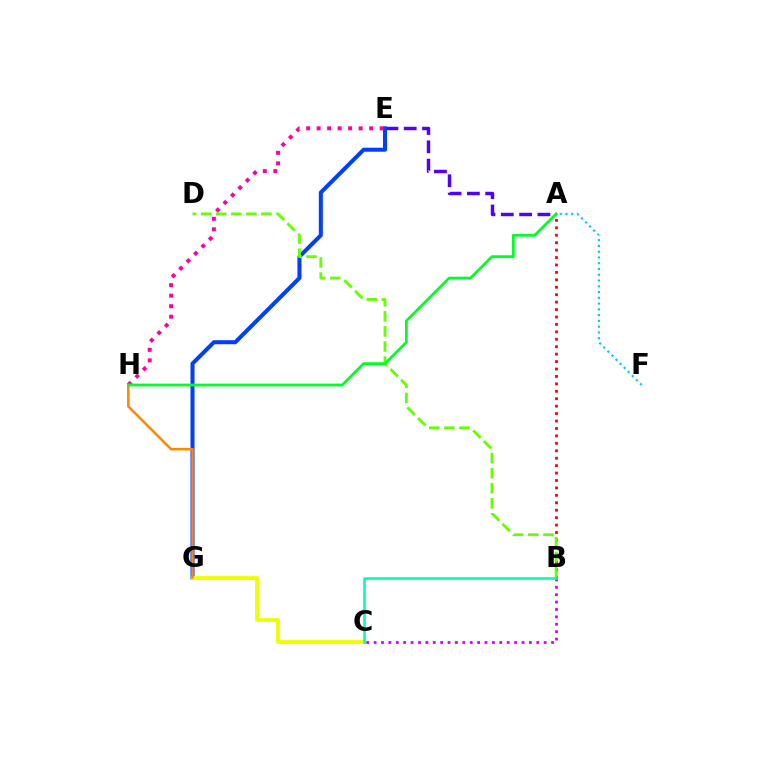{('A', 'B'): [{'color': '#ff0000', 'line_style': 'dotted', 'thickness': 2.02}], ('A', 'E'): [{'color': '#4f00ff', 'line_style': 'dashed', 'thickness': 2.49}], ('E', 'G'): [{'color': '#003fff', 'line_style': 'solid', 'thickness': 2.9}], ('A', 'F'): [{'color': '#00c7ff', 'line_style': 'dotted', 'thickness': 1.57}], ('C', 'G'): [{'color': '#eeff00', 'line_style': 'solid', 'thickness': 2.73}], ('G', 'H'): [{'color': '#ff8800', 'line_style': 'solid', 'thickness': 1.84}], ('B', 'D'): [{'color': '#66ff00', 'line_style': 'dashed', 'thickness': 2.05}], ('B', 'C'): [{'color': '#d600ff', 'line_style': 'dotted', 'thickness': 2.01}, {'color': '#00ffaf', 'line_style': 'solid', 'thickness': 1.87}], ('E', 'H'): [{'color': '#ff00a0', 'line_style': 'dotted', 'thickness': 2.85}], ('A', 'H'): [{'color': '#00ff27', 'line_style': 'solid', 'thickness': 2.0}]}